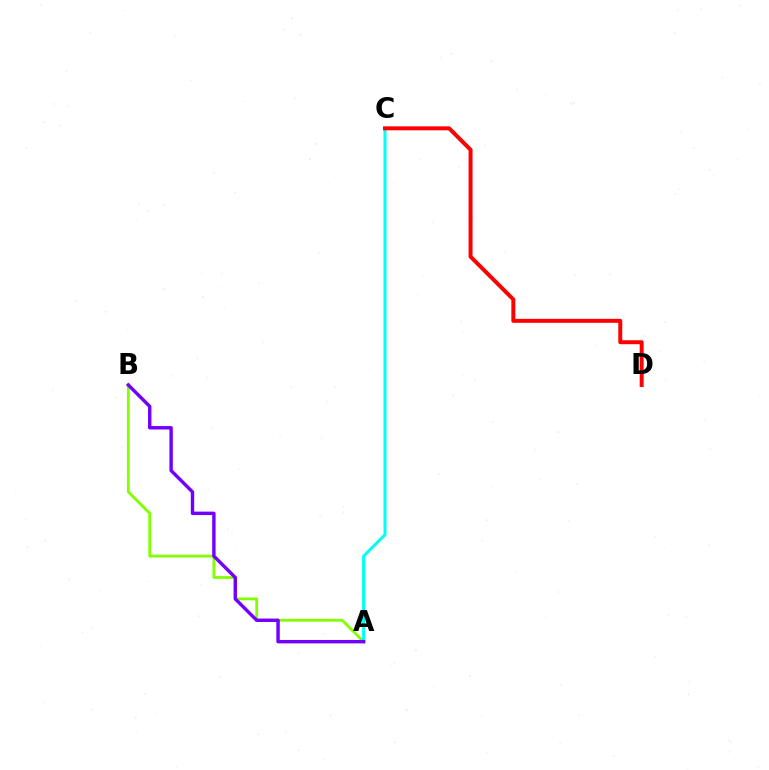{('A', 'B'): [{'color': '#84ff00', 'line_style': 'solid', 'thickness': 2.03}, {'color': '#7200ff', 'line_style': 'solid', 'thickness': 2.46}], ('A', 'C'): [{'color': '#00fff6', 'line_style': 'solid', 'thickness': 2.18}], ('C', 'D'): [{'color': '#ff0000', 'line_style': 'solid', 'thickness': 2.85}]}